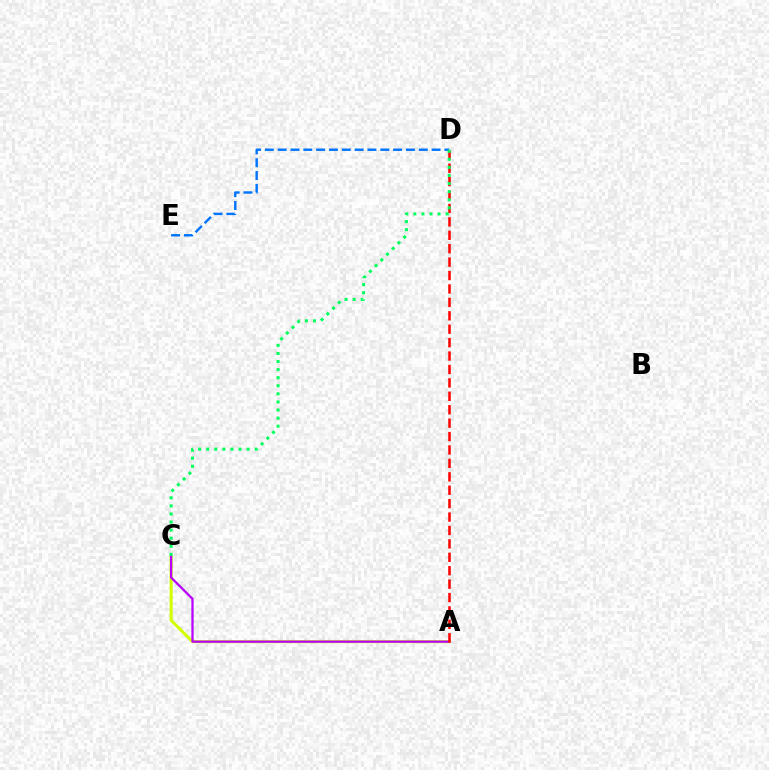{('A', 'C'): [{'color': '#d1ff00', 'line_style': 'solid', 'thickness': 2.18}, {'color': '#b900ff', 'line_style': 'solid', 'thickness': 1.62}], ('D', 'E'): [{'color': '#0074ff', 'line_style': 'dashed', 'thickness': 1.74}], ('A', 'D'): [{'color': '#ff0000', 'line_style': 'dashed', 'thickness': 1.82}], ('C', 'D'): [{'color': '#00ff5c', 'line_style': 'dotted', 'thickness': 2.2}]}